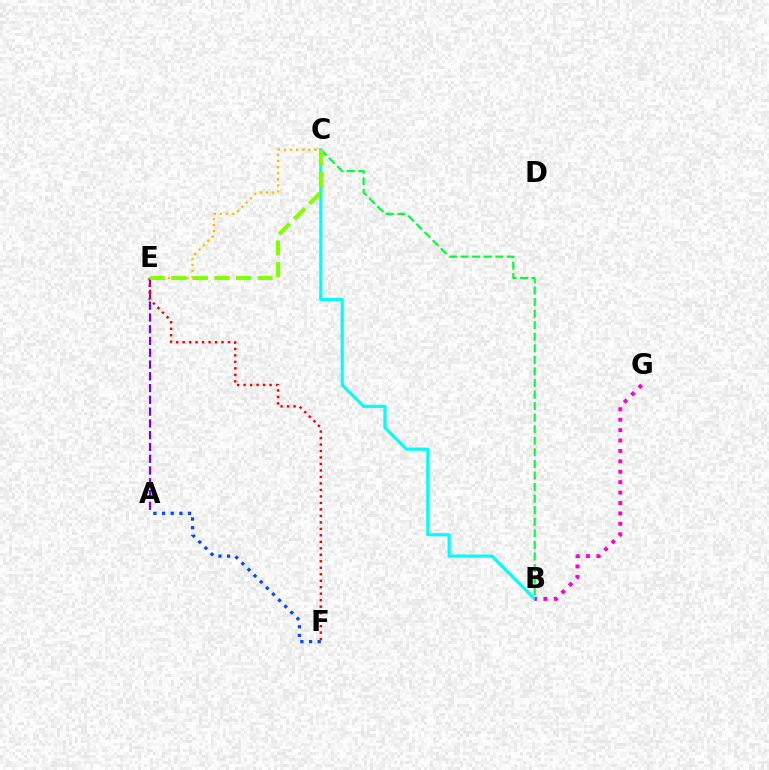{('A', 'F'): [{'color': '#004bff', 'line_style': 'dotted', 'thickness': 2.35}], ('B', 'C'): [{'color': '#00ff39', 'line_style': 'dashed', 'thickness': 1.57}, {'color': '#00fff6', 'line_style': 'solid', 'thickness': 2.26}], ('A', 'E'): [{'color': '#7200ff', 'line_style': 'dashed', 'thickness': 1.6}], ('B', 'G'): [{'color': '#ff00cf', 'line_style': 'dotted', 'thickness': 2.83}], ('E', 'F'): [{'color': '#ff0000', 'line_style': 'dotted', 'thickness': 1.76}], ('C', 'E'): [{'color': '#ffbd00', 'line_style': 'dotted', 'thickness': 1.65}, {'color': '#84ff00', 'line_style': 'dashed', 'thickness': 2.93}]}